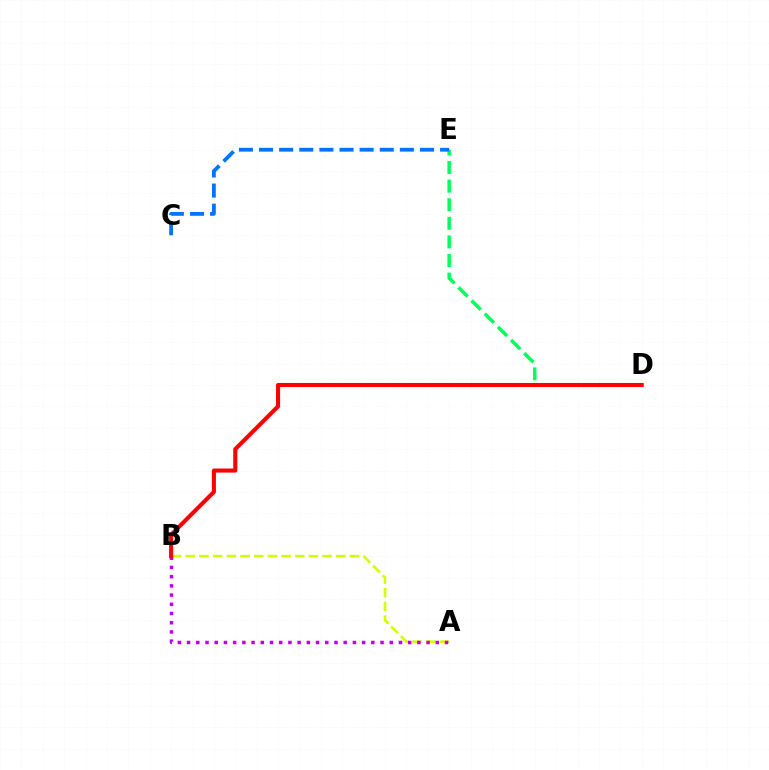{('D', 'E'): [{'color': '#00ff5c', 'line_style': 'dashed', 'thickness': 2.53}], ('A', 'B'): [{'color': '#d1ff00', 'line_style': 'dashed', 'thickness': 1.86}, {'color': '#b900ff', 'line_style': 'dotted', 'thickness': 2.5}], ('B', 'D'): [{'color': '#ff0000', 'line_style': 'solid', 'thickness': 2.93}], ('C', 'E'): [{'color': '#0074ff', 'line_style': 'dashed', 'thickness': 2.73}]}